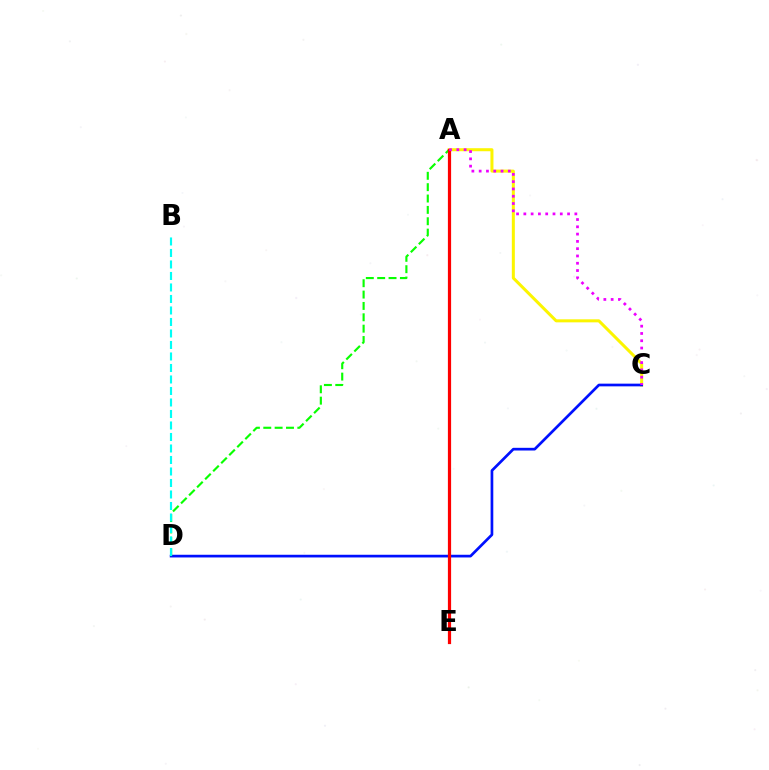{('A', 'C'): [{'color': '#fcf500', 'line_style': 'solid', 'thickness': 2.18}, {'color': '#ee00ff', 'line_style': 'dotted', 'thickness': 1.98}], ('C', 'D'): [{'color': '#0010ff', 'line_style': 'solid', 'thickness': 1.94}], ('A', 'D'): [{'color': '#08ff00', 'line_style': 'dashed', 'thickness': 1.54}], ('A', 'E'): [{'color': '#ff0000', 'line_style': 'solid', 'thickness': 2.31}], ('B', 'D'): [{'color': '#00fff6', 'line_style': 'dashed', 'thickness': 1.56}]}